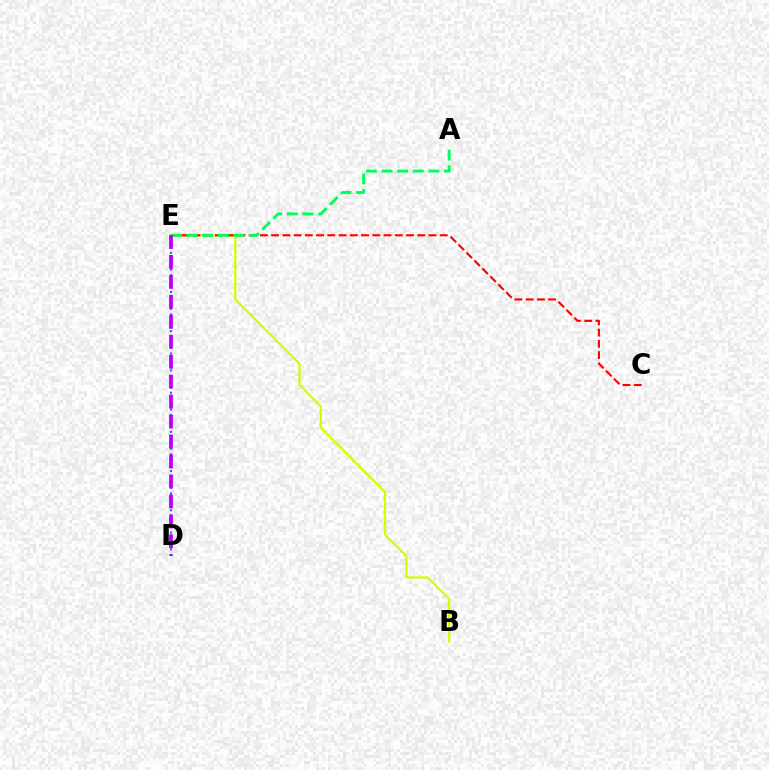{('B', 'E'): [{'color': '#d1ff00', 'line_style': 'solid', 'thickness': 1.61}], ('D', 'E'): [{'color': '#0074ff', 'line_style': 'dotted', 'thickness': 1.52}, {'color': '#b900ff', 'line_style': 'dashed', 'thickness': 2.71}], ('C', 'E'): [{'color': '#ff0000', 'line_style': 'dashed', 'thickness': 1.53}], ('A', 'E'): [{'color': '#00ff5c', 'line_style': 'dashed', 'thickness': 2.12}]}